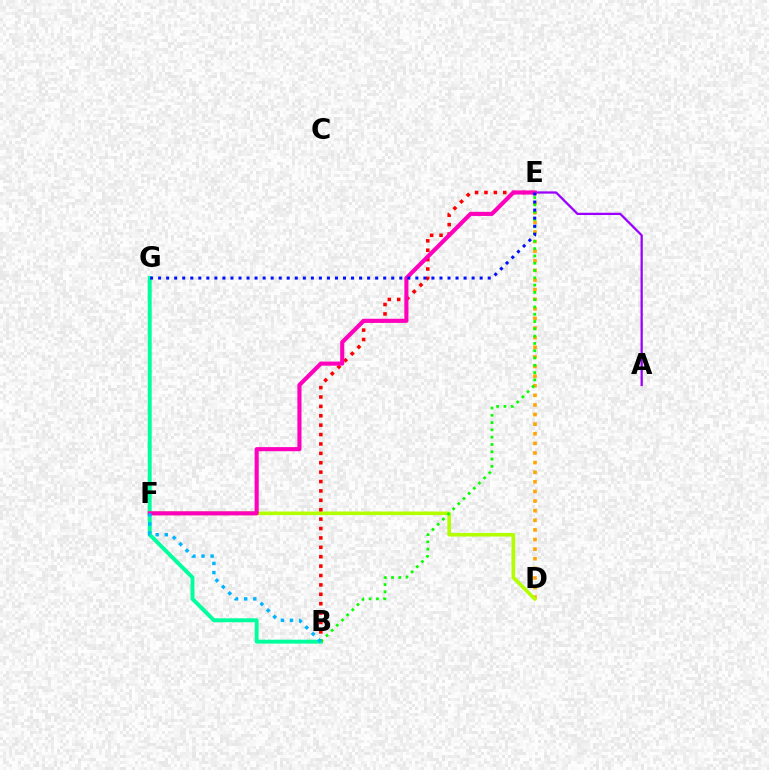{('B', 'G'): [{'color': '#00ff9d', 'line_style': 'solid', 'thickness': 2.82}], ('D', 'E'): [{'color': '#ffa500', 'line_style': 'dotted', 'thickness': 2.61}], ('A', 'E'): [{'color': '#9b00ff', 'line_style': 'solid', 'thickness': 1.63}], ('D', 'F'): [{'color': '#b3ff00', 'line_style': 'solid', 'thickness': 2.61}], ('B', 'E'): [{'color': '#ff0000', 'line_style': 'dotted', 'thickness': 2.55}, {'color': '#08ff00', 'line_style': 'dotted', 'thickness': 1.98}], ('E', 'F'): [{'color': '#ff00bd', 'line_style': 'solid', 'thickness': 2.96}], ('E', 'G'): [{'color': '#0010ff', 'line_style': 'dotted', 'thickness': 2.18}], ('B', 'F'): [{'color': '#00b5ff', 'line_style': 'dotted', 'thickness': 2.48}]}